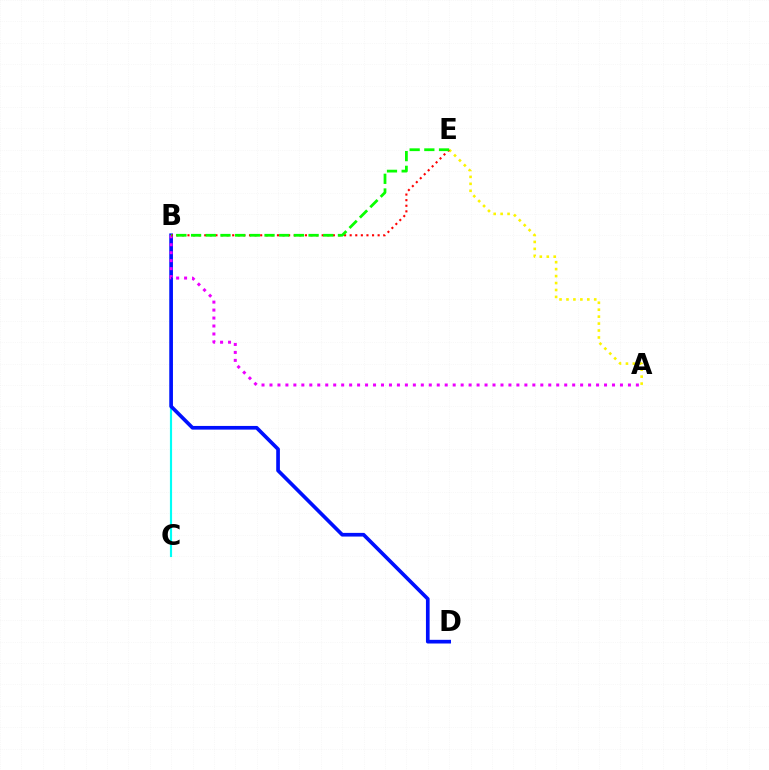{('B', 'C'): [{'color': '#00fff6', 'line_style': 'solid', 'thickness': 1.55}], ('A', 'E'): [{'color': '#fcf500', 'line_style': 'dotted', 'thickness': 1.89}], ('B', 'D'): [{'color': '#0010ff', 'line_style': 'solid', 'thickness': 2.65}], ('A', 'B'): [{'color': '#ee00ff', 'line_style': 'dotted', 'thickness': 2.16}], ('B', 'E'): [{'color': '#ff0000', 'line_style': 'dotted', 'thickness': 1.52}, {'color': '#08ff00', 'line_style': 'dashed', 'thickness': 2.0}]}